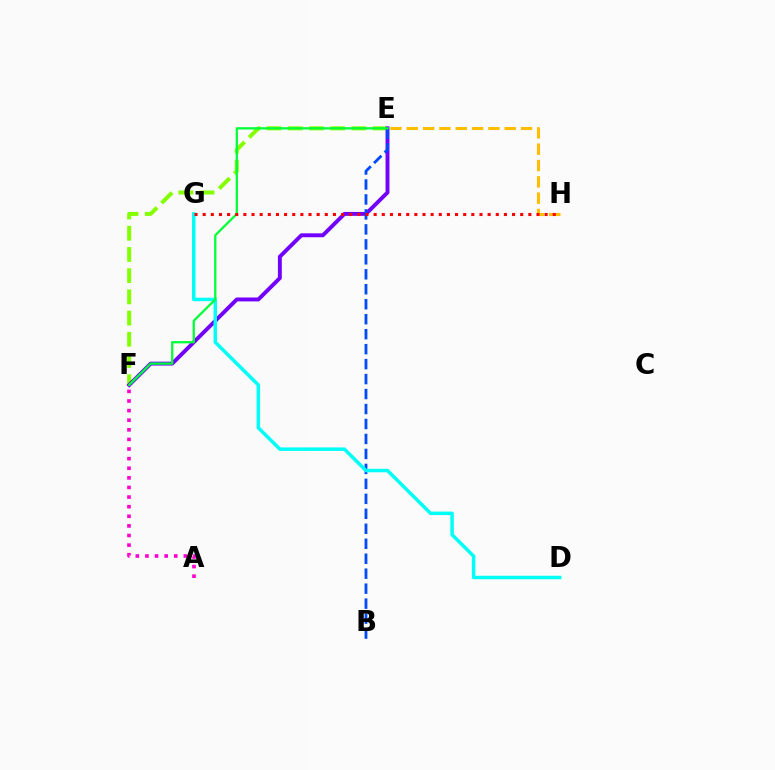{('E', 'F'): [{'color': '#84ff00', 'line_style': 'dashed', 'thickness': 2.88}, {'color': '#7200ff', 'line_style': 'solid', 'thickness': 2.82}, {'color': '#00ff39', 'line_style': 'solid', 'thickness': 1.64}], ('B', 'E'): [{'color': '#004bff', 'line_style': 'dashed', 'thickness': 2.03}], ('A', 'F'): [{'color': '#ff00cf', 'line_style': 'dotted', 'thickness': 2.61}], ('D', 'G'): [{'color': '#00fff6', 'line_style': 'solid', 'thickness': 2.5}], ('E', 'H'): [{'color': '#ffbd00', 'line_style': 'dashed', 'thickness': 2.22}], ('G', 'H'): [{'color': '#ff0000', 'line_style': 'dotted', 'thickness': 2.21}]}